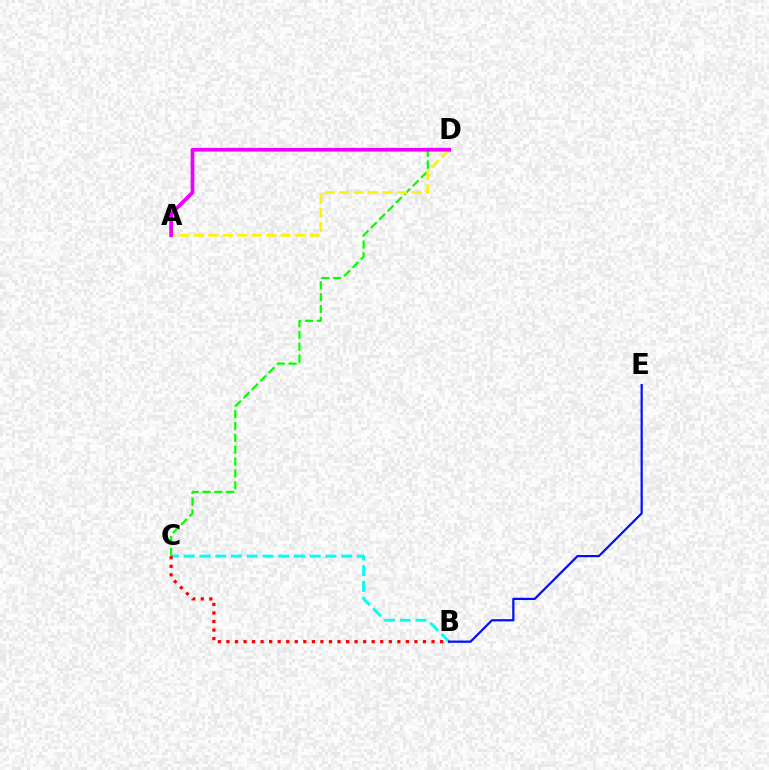{('B', 'C'): [{'color': '#00fff6', 'line_style': 'dashed', 'thickness': 2.14}, {'color': '#ff0000', 'line_style': 'dotted', 'thickness': 2.32}], ('C', 'D'): [{'color': '#08ff00', 'line_style': 'dashed', 'thickness': 1.61}], ('A', 'D'): [{'color': '#fcf500', 'line_style': 'dashed', 'thickness': 1.97}, {'color': '#ee00ff', 'line_style': 'solid', 'thickness': 2.69}], ('B', 'E'): [{'color': '#0010ff', 'line_style': 'solid', 'thickness': 1.6}]}